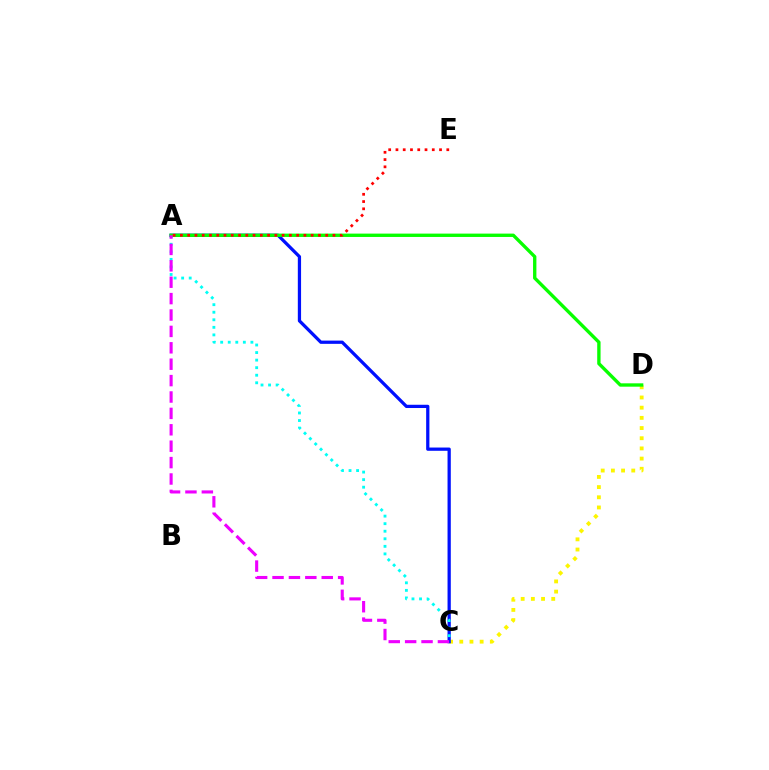{('C', 'D'): [{'color': '#fcf500', 'line_style': 'dotted', 'thickness': 2.77}], ('A', 'C'): [{'color': '#0010ff', 'line_style': 'solid', 'thickness': 2.34}, {'color': '#00fff6', 'line_style': 'dotted', 'thickness': 2.05}, {'color': '#ee00ff', 'line_style': 'dashed', 'thickness': 2.23}], ('A', 'D'): [{'color': '#08ff00', 'line_style': 'solid', 'thickness': 2.41}], ('A', 'E'): [{'color': '#ff0000', 'line_style': 'dotted', 'thickness': 1.97}]}